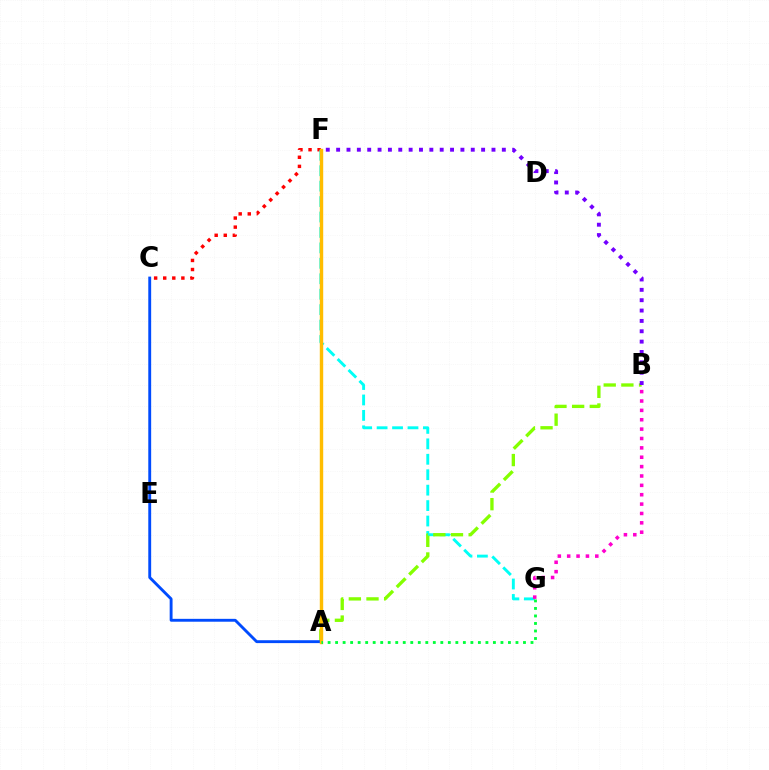{('C', 'F'): [{'color': '#ff0000', 'line_style': 'dotted', 'thickness': 2.47}], ('F', 'G'): [{'color': '#00fff6', 'line_style': 'dashed', 'thickness': 2.1}], ('B', 'G'): [{'color': '#ff00cf', 'line_style': 'dotted', 'thickness': 2.55}], ('A', 'B'): [{'color': '#84ff00', 'line_style': 'dashed', 'thickness': 2.4}], ('A', 'C'): [{'color': '#004bff', 'line_style': 'solid', 'thickness': 2.07}], ('B', 'F'): [{'color': '#7200ff', 'line_style': 'dotted', 'thickness': 2.81}], ('A', 'F'): [{'color': '#ffbd00', 'line_style': 'solid', 'thickness': 2.47}], ('A', 'G'): [{'color': '#00ff39', 'line_style': 'dotted', 'thickness': 2.04}]}